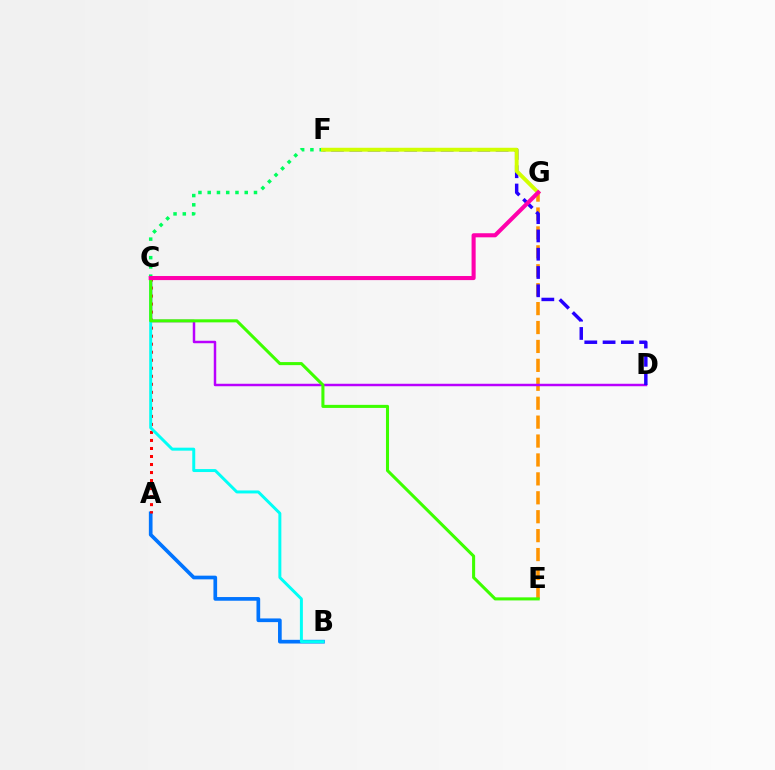{('E', 'G'): [{'color': '#ff9400', 'line_style': 'dashed', 'thickness': 2.57}], ('A', 'B'): [{'color': '#0074ff', 'line_style': 'solid', 'thickness': 2.65}], ('C', 'D'): [{'color': '#b900ff', 'line_style': 'solid', 'thickness': 1.78}], ('A', 'C'): [{'color': '#ff0000', 'line_style': 'dotted', 'thickness': 2.18}], ('B', 'C'): [{'color': '#00fff6', 'line_style': 'solid', 'thickness': 2.14}], ('C', 'F'): [{'color': '#00ff5c', 'line_style': 'dotted', 'thickness': 2.52}], ('D', 'F'): [{'color': '#2500ff', 'line_style': 'dashed', 'thickness': 2.48}], ('F', 'G'): [{'color': '#d1ff00', 'line_style': 'solid', 'thickness': 2.8}], ('C', 'E'): [{'color': '#3dff00', 'line_style': 'solid', 'thickness': 2.21}], ('C', 'G'): [{'color': '#ff00ac', 'line_style': 'solid', 'thickness': 2.94}]}